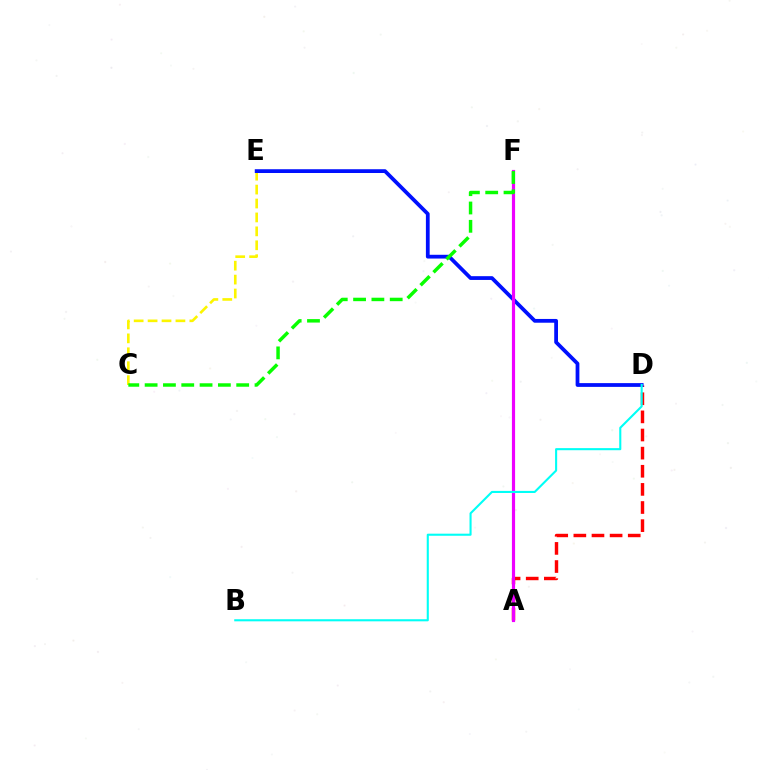{('C', 'E'): [{'color': '#fcf500', 'line_style': 'dashed', 'thickness': 1.89}], ('A', 'D'): [{'color': '#ff0000', 'line_style': 'dashed', 'thickness': 2.46}], ('D', 'E'): [{'color': '#0010ff', 'line_style': 'solid', 'thickness': 2.71}], ('A', 'F'): [{'color': '#ee00ff', 'line_style': 'solid', 'thickness': 2.29}], ('C', 'F'): [{'color': '#08ff00', 'line_style': 'dashed', 'thickness': 2.49}], ('B', 'D'): [{'color': '#00fff6', 'line_style': 'solid', 'thickness': 1.51}]}